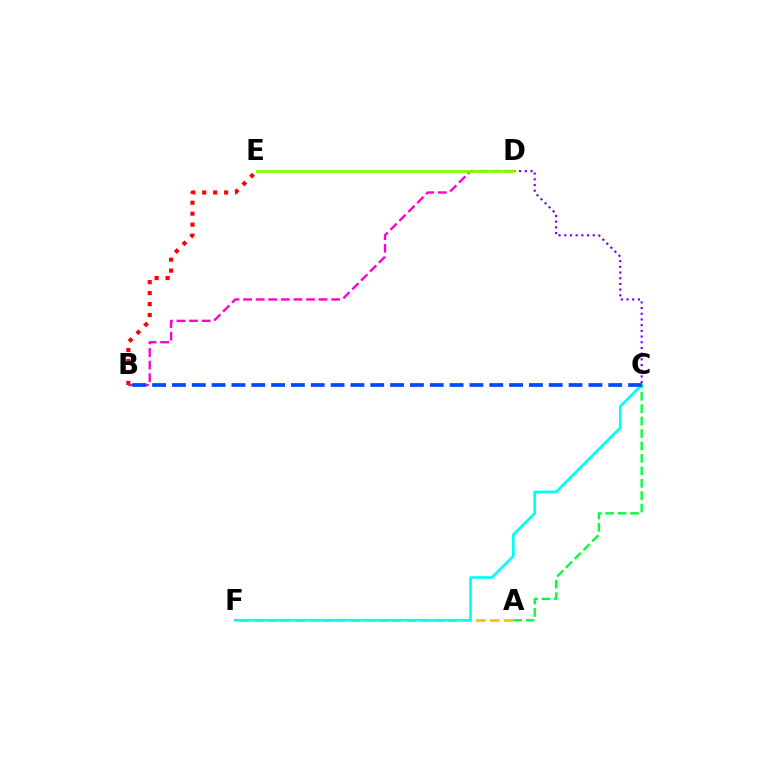{('A', 'F'): [{'color': '#ffbd00', 'line_style': 'dashed', 'thickness': 1.89}], ('B', 'D'): [{'color': '#ff00cf', 'line_style': 'dashed', 'thickness': 1.71}], ('C', 'F'): [{'color': '#00fff6', 'line_style': 'solid', 'thickness': 1.94}], ('C', 'D'): [{'color': '#7200ff', 'line_style': 'dotted', 'thickness': 1.55}], ('A', 'C'): [{'color': '#00ff39', 'line_style': 'dashed', 'thickness': 1.69}], ('D', 'E'): [{'color': '#84ff00', 'line_style': 'solid', 'thickness': 2.03}], ('B', 'C'): [{'color': '#004bff', 'line_style': 'dashed', 'thickness': 2.69}], ('B', 'E'): [{'color': '#ff0000', 'line_style': 'dotted', 'thickness': 2.98}]}